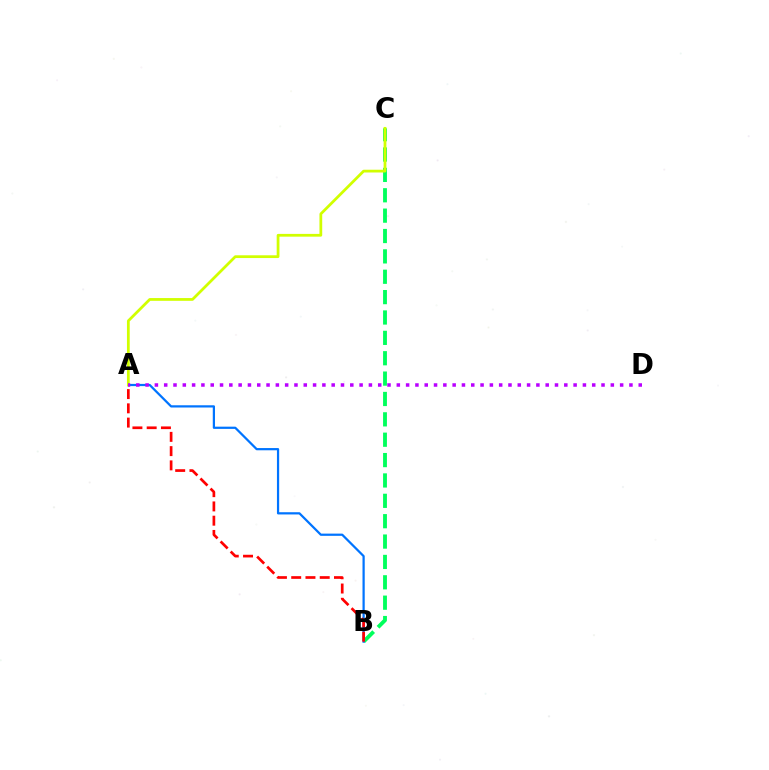{('B', 'C'): [{'color': '#00ff5c', 'line_style': 'dashed', 'thickness': 2.77}], ('A', 'B'): [{'color': '#0074ff', 'line_style': 'solid', 'thickness': 1.6}, {'color': '#ff0000', 'line_style': 'dashed', 'thickness': 1.94}], ('A', 'C'): [{'color': '#d1ff00', 'line_style': 'solid', 'thickness': 1.99}], ('A', 'D'): [{'color': '#b900ff', 'line_style': 'dotted', 'thickness': 2.53}]}